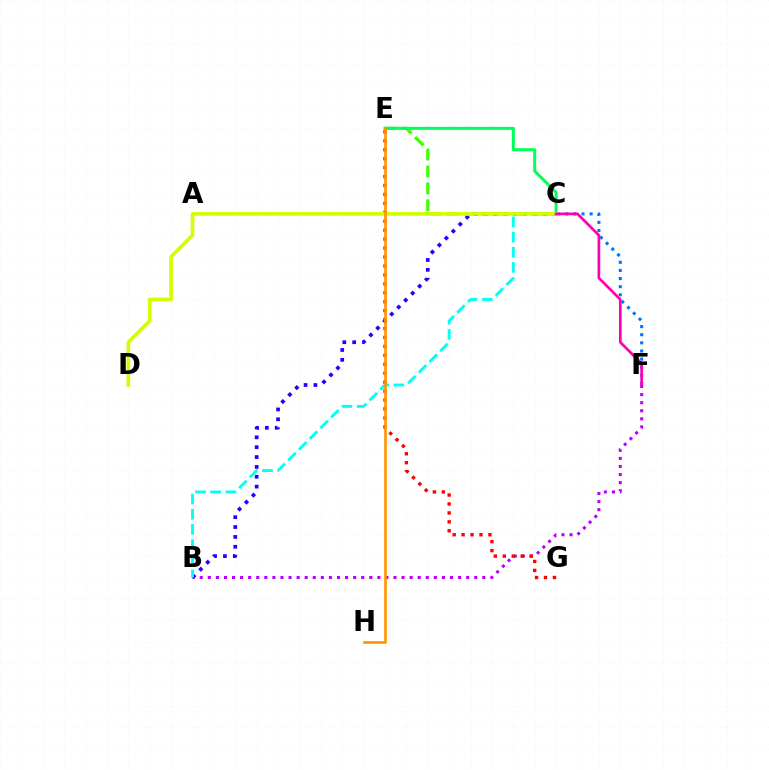{('B', 'F'): [{'color': '#b900ff', 'line_style': 'dotted', 'thickness': 2.19}], ('B', 'C'): [{'color': '#2500ff', 'line_style': 'dotted', 'thickness': 2.68}, {'color': '#00fff6', 'line_style': 'dashed', 'thickness': 2.06}], ('C', 'E'): [{'color': '#3dff00', 'line_style': 'dashed', 'thickness': 2.29}, {'color': '#00ff5c', 'line_style': 'solid', 'thickness': 2.15}], ('C', 'F'): [{'color': '#0074ff', 'line_style': 'dotted', 'thickness': 2.21}, {'color': '#ff00ac', 'line_style': 'solid', 'thickness': 1.95}], ('E', 'G'): [{'color': '#ff0000', 'line_style': 'dotted', 'thickness': 2.43}], ('C', 'D'): [{'color': '#d1ff00', 'line_style': 'solid', 'thickness': 2.62}], ('E', 'H'): [{'color': '#ff9400', 'line_style': 'solid', 'thickness': 1.91}]}